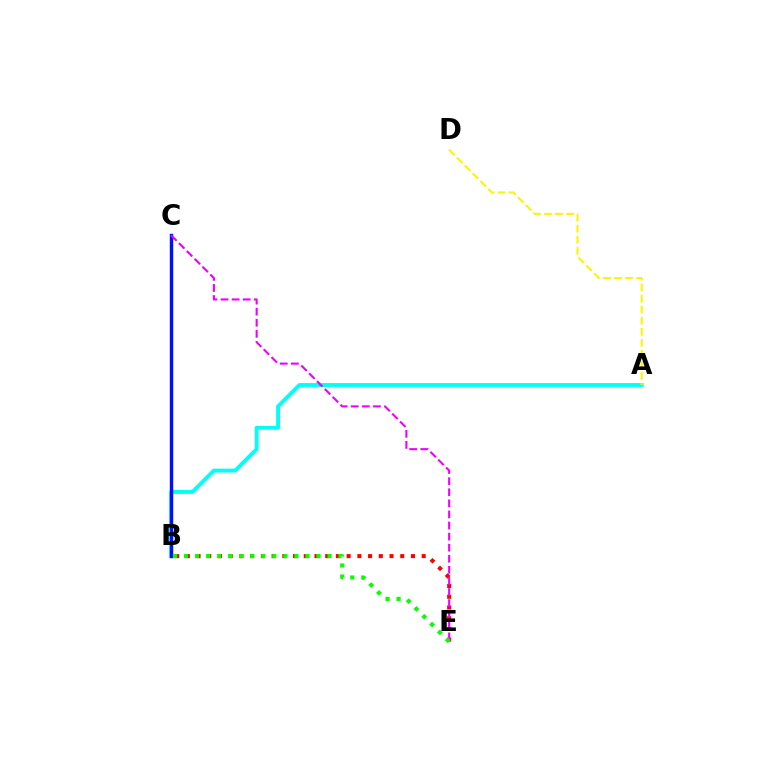{('B', 'E'): [{'color': '#ff0000', 'line_style': 'dotted', 'thickness': 2.91}, {'color': '#08ff00', 'line_style': 'dotted', 'thickness': 3.0}], ('A', 'B'): [{'color': '#00fff6', 'line_style': 'solid', 'thickness': 2.78}], ('B', 'C'): [{'color': '#0010ff', 'line_style': 'solid', 'thickness': 2.46}], ('C', 'E'): [{'color': '#ee00ff', 'line_style': 'dashed', 'thickness': 1.51}], ('A', 'D'): [{'color': '#fcf500', 'line_style': 'dashed', 'thickness': 1.5}]}